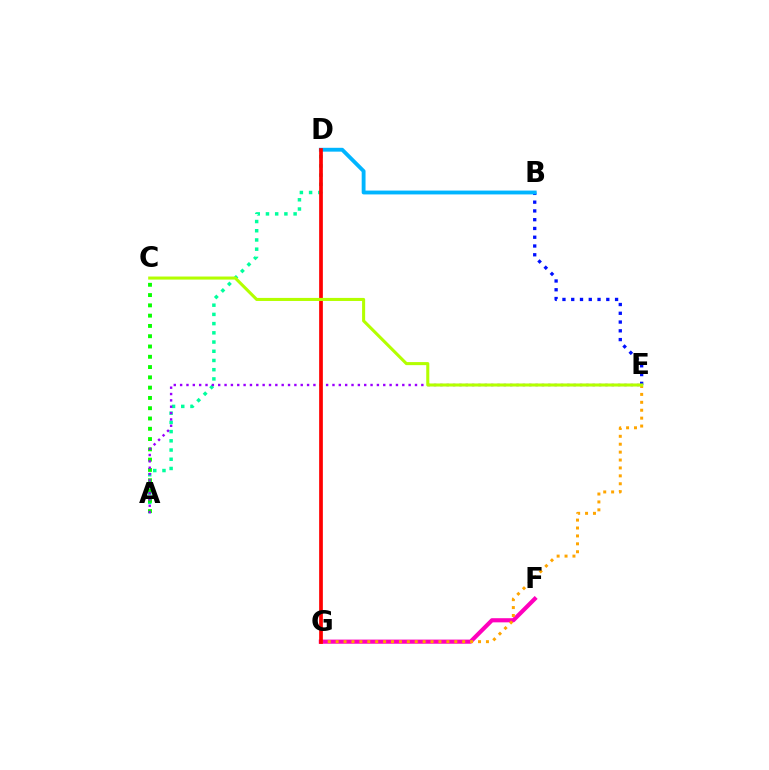{('A', 'D'): [{'color': '#00ff9d', 'line_style': 'dotted', 'thickness': 2.5}], ('B', 'E'): [{'color': '#0010ff', 'line_style': 'dotted', 'thickness': 2.38}], ('A', 'C'): [{'color': '#08ff00', 'line_style': 'dotted', 'thickness': 2.79}], ('F', 'G'): [{'color': '#ff00bd', 'line_style': 'solid', 'thickness': 2.98}], ('A', 'E'): [{'color': '#9b00ff', 'line_style': 'dotted', 'thickness': 1.72}], ('E', 'G'): [{'color': '#ffa500', 'line_style': 'dotted', 'thickness': 2.15}], ('B', 'D'): [{'color': '#00b5ff', 'line_style': 'solid', 'thickness': 2.77}], ('D', 'G'): [{'color': '#ff0000', 'line_style': 'solid', 'thickness': 2.67}], ('C', 'E'): [{'color': '#b3ff00', 'line_style': 'solid', 'thickness': 2.2}]}